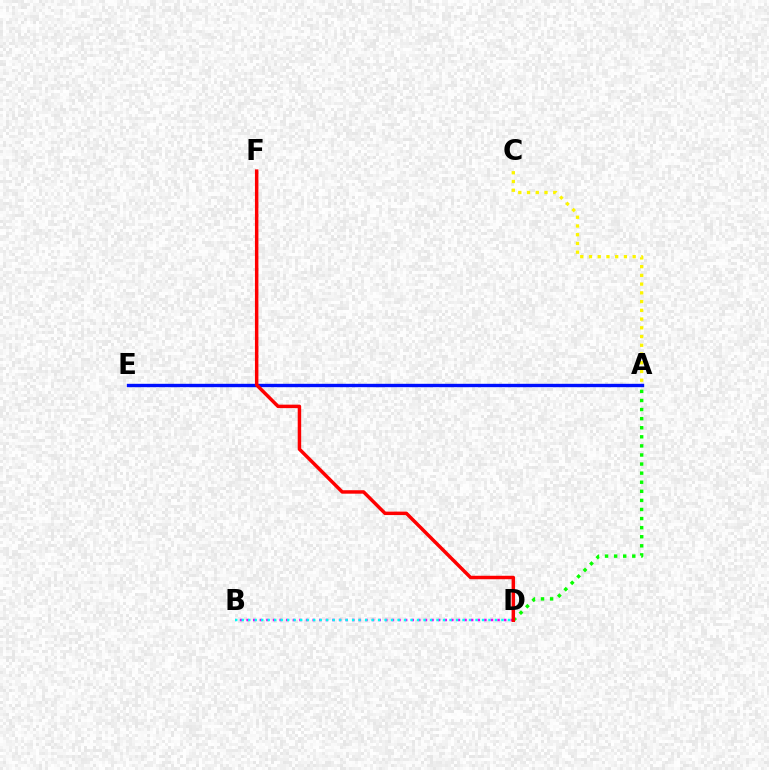{('A', 'E'): [{'color': '#0010ff', 'line_style': 'solid', 'thickness': 2.43}], ('A', 'D'): [{'color': '#08ff00', 'line_style': 'dotted', 'thickness': 2.47}], ('B', 'D'): [{'color': '#ee00ff', 'line_style': 'dotted', 'thickness': 1.79}, {'color': '#00fff6', 'line_style': 'dotted', 'thickness': 1.76}], ('D', 'F'): [{'color': '#ff0000', 'line_style': 'solid', 'thickness': 2.5}], ('A', 'C'): [{'color': '#fcf500', 'line_style': 'dotted', 'thickness': 2.37}]}